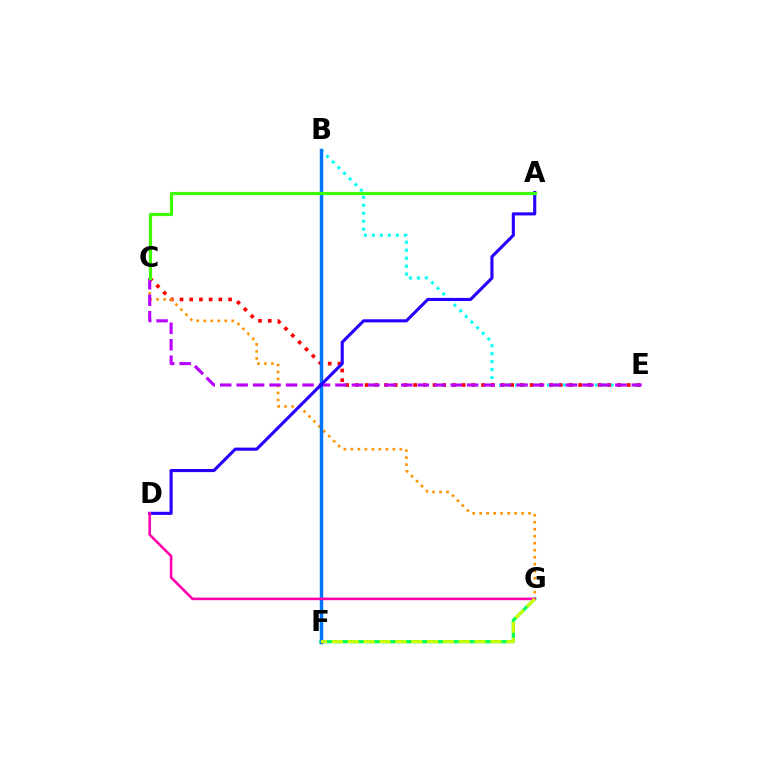{('B', 'E'): [{'color': '#00fff6', 'line_style': 'dotted', 'thickness': 2.17}], ('C', 'E'): [{'color': '#ff0000', 'line_style': 'dotted', 'thickness': 2.64}, {'color': '#b900ff', 'line_style': 'dashed', 'thickness': 2.24}], ('F', 'G'): [{'color': '#00ff5c', 'line_style': 'solid', 'thickness': 2.31}, {'color': '#d1ff00', 'line_style': 'dashed', 'thickness': 2.16}], ('C', 'G'): [{'color': '#ff9400', 'line_style': 'dotted', 'thickness': 1.9}], ('B', 'F'): [{'color': '#0074ff', 'line_style': 'solid', 'thickness': 2.5}], ('A', 'D'): [{'color': '#2500ff', 'line_style': 'solid', 'thickness': 2.23}], ('D', 'G'): [{'color': '#ff00ac', 'line_style': 'solid', 'thickness': 1.87}], ('A', 'C'): [{'color': '#3dff00', 'line_style': 'solid', 'thickness': 2.29}]}